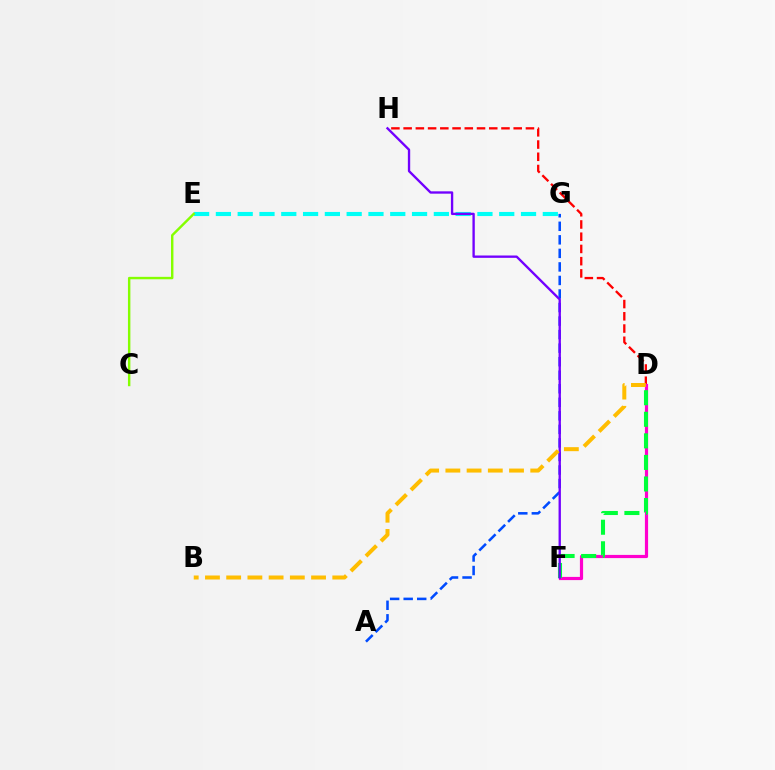{('D', 'H'): [{'color': '#ff0000', 'line_style': 'dashed', 'thickness': 1.66}], ('E', 'G'): [{'color': '#00fff6', 'line_style': 'dashed', 'thickness': 2.96}], ('D', 'F'): [{'color': '#ff00cf', 'line_style': 'solid', 'thickness': 2.29}, {'color': '#00ff39', 'line_style': 'dashed', 'thickness': 2.93}], ('A', 'G'): [{'color': '#004bff', 'line_style': 'dashed', 'thickness': 1.84}], ('C', 'E'): [{'color': '#84ff00', 'line_style': 'solid', 'thickness': 1.75}], ('F', 'H'): [{'color': '#7200ff', 'line_style': 'solid', 'thickness': 1.69}], ('B', 'D'): [{'color': '#ffbd00', 'line_style': 'dashed', 'thickness': 2.88}]}